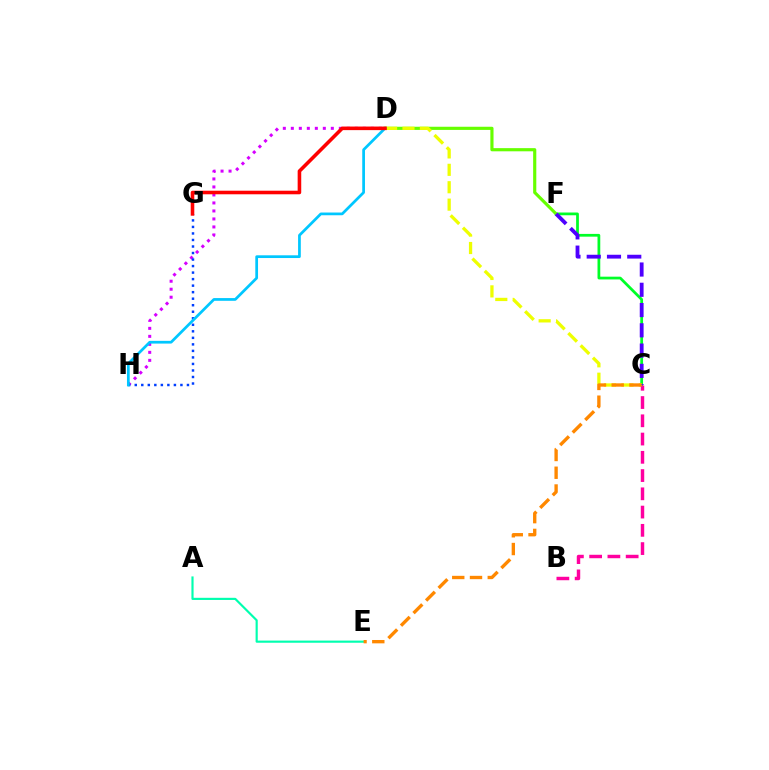{('C', 'F'): [{'color': '#00ff27', 'line_style': 'solid', 'thickness': 1.98}, {'color': '#4f00ff', 'line_style': 'dashed', 'thickness': 2.75}], ('D', 'H'): [{'color': '#d600ff', 'line_style': 'dotted', 'thickness': 2.17}, {'color': '#00c7ff', 'line_style': 'solid', 'thickness': 1.97}], ('D', 'F'): [{'color': '#66ff00', 'line_style': 'solid', 'thickness': 2.28}], ('C', 'D'): [{'color': '#eeff00', 'line_style': 'dashed', 'thickness': 2.37}], ('A', 'E'): [{'color': '#00ffaf', 'line_style': 'solid', 'thickness': 1.56}], ('B', 'C'): [{'color': '#ff00a0', 'line_style': 'dashed', 'thickness': 2.48}], ('G', 'H'): [{'color': '#003fff', 'line_style': 'dotted', 'thickness': 1.77}], ('C', 'E'): [{'color': '#ff8800', 'line_style': 'dashed', 'thickness': 2.41}], ('D', 'G'): [{'color': '#ff0000', 'line_style': 'solid', 'thickness': 2.58}]}